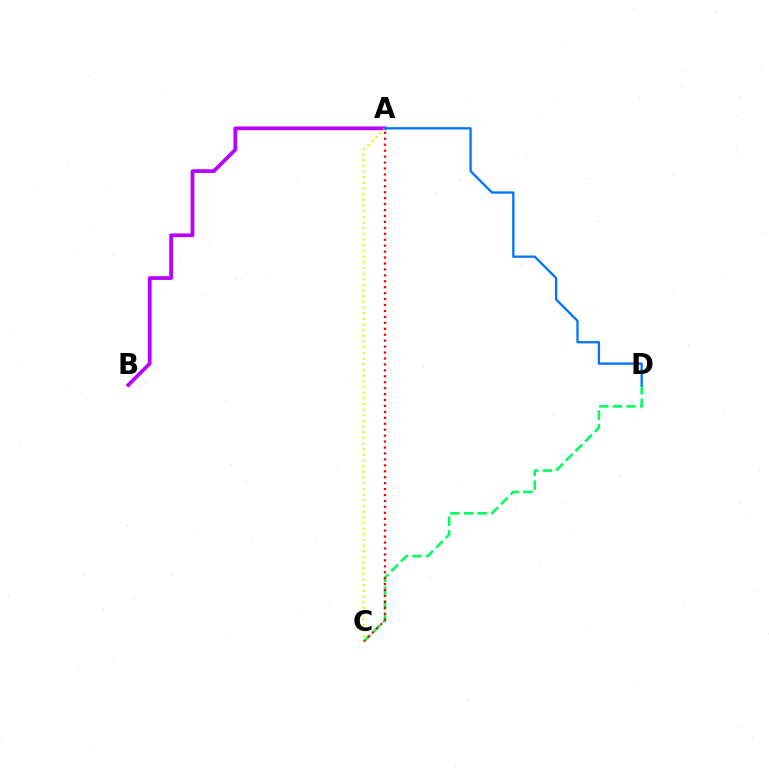{('A', 'B'): [{'color': '#b900ff', 'line_style': 'solid', 'thickness': 2.69}], ('C', 'D'): [{'color': '#00ff5c', 'line_style': 'dashed', 'thickness': 1.85}], ('A', 'C'): [{'color': '#ff0000', 'line_style': 'dotted', 'thickness': 1.61}, {'color': '#d1ff00', 'line_style': 'dotted', 'thickness': 1.54}], ('A', 'D'): [{'color': '#0074ff', 'line_style': 'solid', 'thickness': 1.66}]}